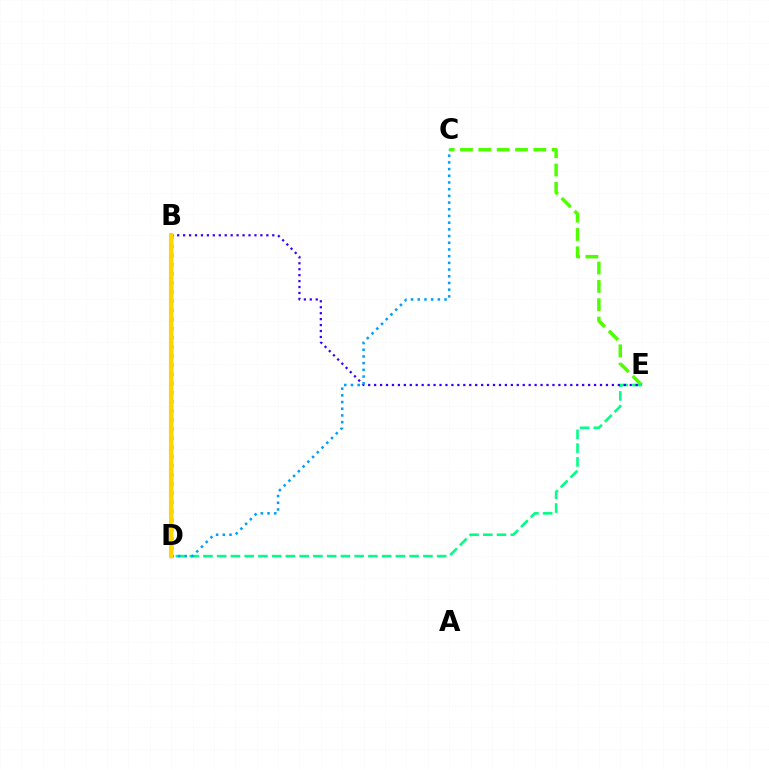{('B', 'D'): [{'color': '#ff0000', 'line_style': 'solid', 'thickness': 2.36}, {'color': '#ff00ed', 'line_style': 'dotted', 'thickness': 2.48}, {'color': '#ffd500', 'line_style': 'solid', 'thickness': 2.95}], ('C', 'E'): [{'color': '#4fff00', 'line_style': 'dashed', 'thickness': 2.49}], ('D', 'E'): [{'color': '#00ff86', 'line_style': 'dashed', 'thickness': 1.87}], ('B', 'E'): [{'color': '#3700ff', 'line_style': 'dotted', 'thickness': 1.61}], ('C', 'D'): [{'color': '#009eff', 'line_style': 'dotted', 'thickness': 1.82}]}